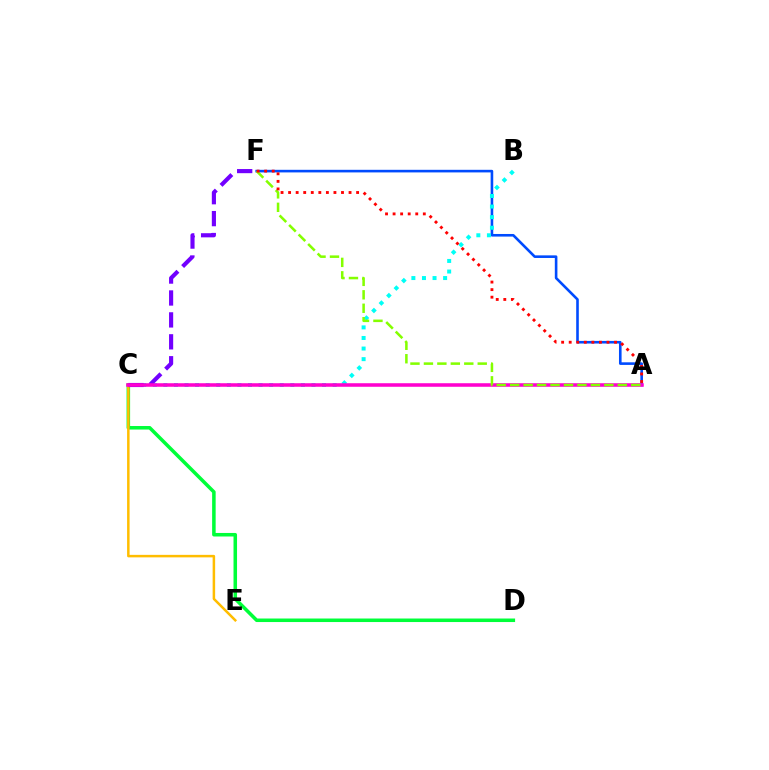{('C', 'D'): [{'color': '#00ff39', 'line_style': 'solid', 'thickness': 2.54}], ('C', 'E'): [{'color': '#ffbd00', 'line_style': 'solid', 'thickness': 1.8}], ('A', 'F'): [{'color': '#004bff', 'line_style': 'solid', 'thickness': 1.88}, {'color': '#84ff00', 'line_style': 'dashed', 'thickness': 1.83}, {'color': '#ff0000', 'line_style': 'dotted', 'thickness': 2.05}], ('B', 'C'): [{'color': '#00fff6', 'line_style': 'dotted', 'thickness': 2.87}], ('C', 'F'): [{'color': '#7200ff', 'line_style': 'dashed', 'thickness': 2.98}], ('A', 'C'): [{'color': '#ff00cf', 'line_style': 'solid', 'thickness': 2.55}]}